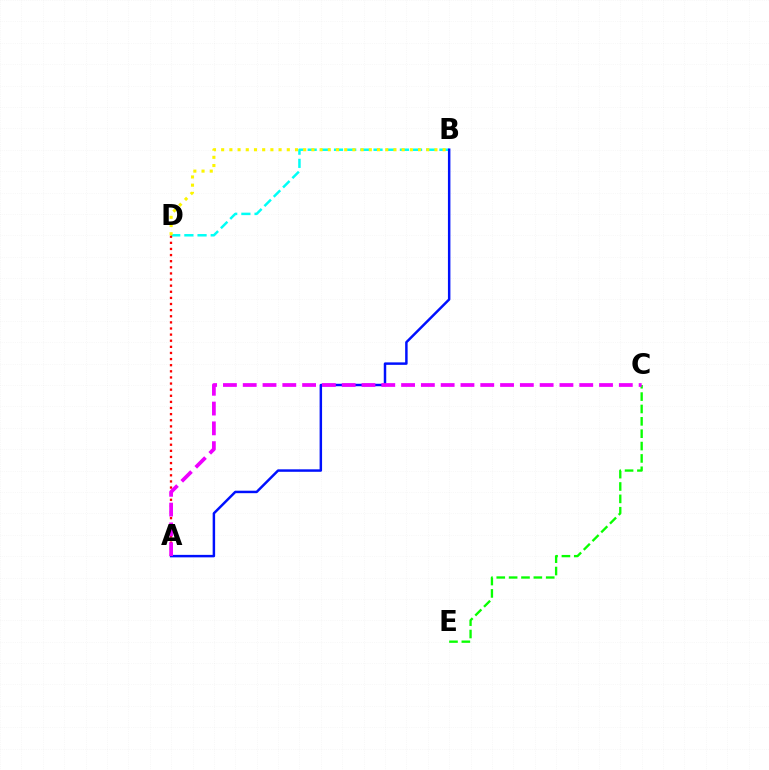{('B', 'D'): [{'color': '#00fff6', 'line_style': 'dashed', 'thickness': 1.79}, {'color': '#fcf500', 'line_style': 'dotted', 'thickness': 2.23}], ('A', 'D'): [{'color': '#ff0000', 'line_style': 'dotted', 'thickness': 1.66}], ('A', 'B'): [{'color': '#0010ff', 'line_style': 'solid', 'thickness': 1.78}], ('C', 'E'): [{'color': '#08ff00', 'line_style': 'dashed', 'thickness': 1.68}], ('A', 'C'): [{'color': '#ee00ff', 'line_style': 'dashed', 'thickness': 2.69}]}